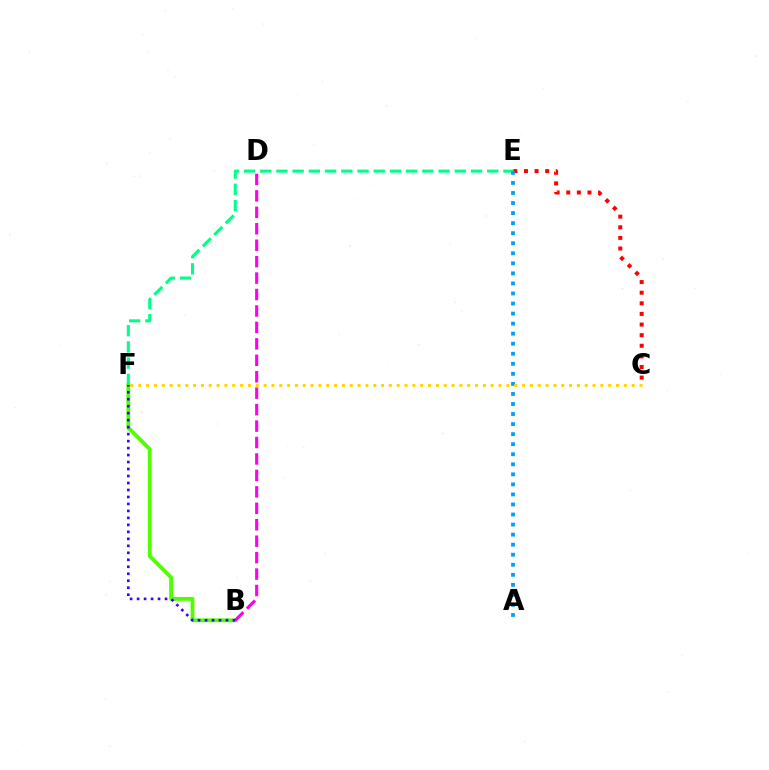{('E', 'F'): [{'color': '#00ff86', 'line_style': 'dashed', 'thickness': 2.2}], ('B', 'F'): [{'color': '#4fff00', 'line_style': 'solid', 'thickness': 2.75}, {'color': '#3700ff', 'line_style': 'dotted', 'thickness': 1.9}], ('C', 'E'): [{'color': '#ff0000', 'line_style': 'dotted', 'thickness': 2.88}], ('A', 'E'): [{'color': '#009eff', 'line_style': 'dotted', 'thickness': 2.73}], ('B', 'D'): [{'color': '#ff00ed', 'line_style': 'dashed', 'thickness': 2.23}], ('C', 'F'): [{'color': '#ffd500', 'line_style': 'dotted', 'thickness': 2.13}]}